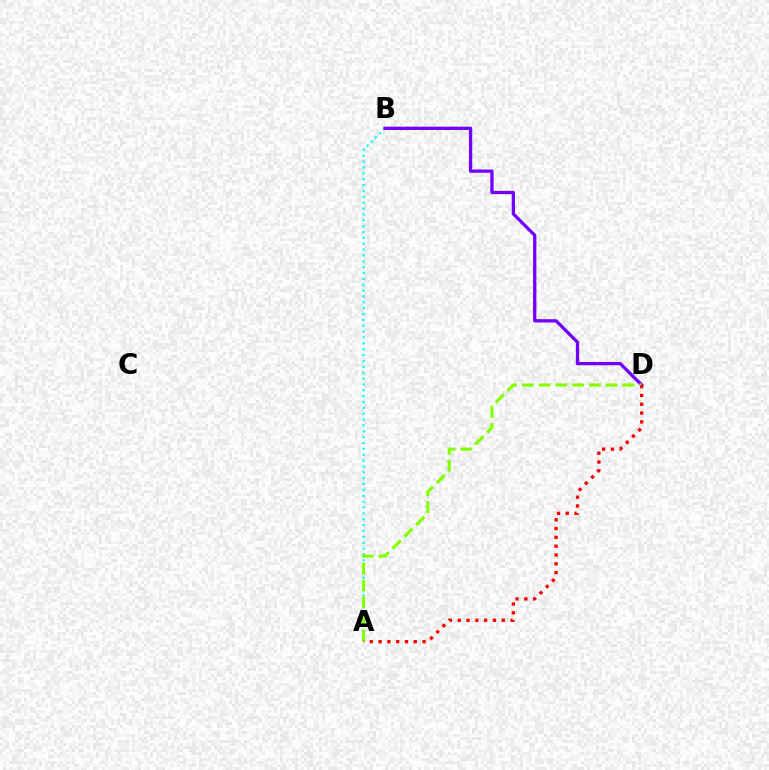{('A', 'B'): [{'color': '#00fff6', 'line_style': 'dotted', 'thickness': 1.59}], ('B', 'D'): [{'color': '#7200ff', 'line_style': 'solid', 'thickness': 2.38}], ('A', 'D'): [{'color': '#84ff00', 'line_style': 'dashed', 'thickness': 2.28}, {'color': '#ff0000', 'line_style': 'dotted', 'thickness': 2.39}]}